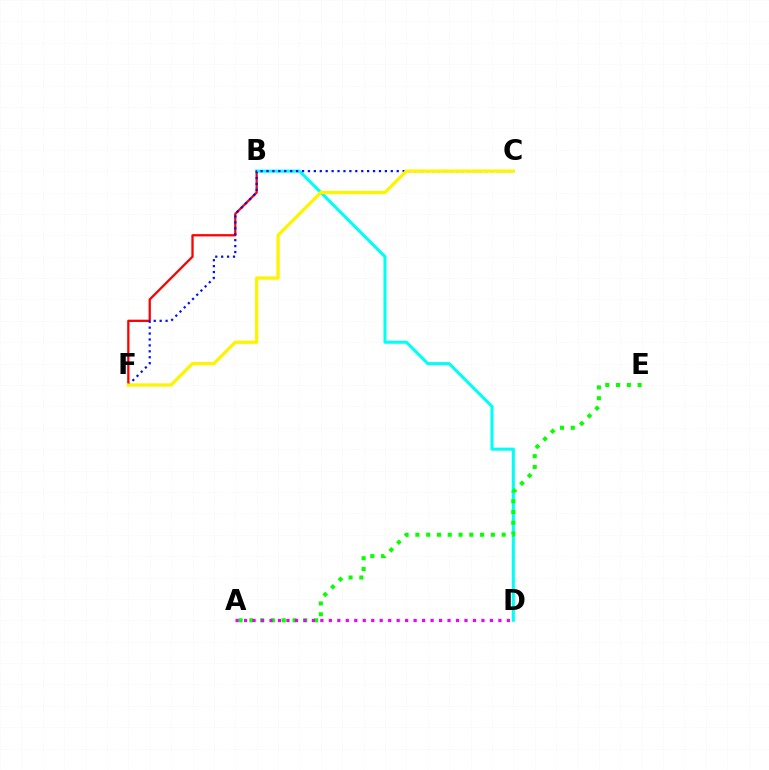{('B', 'F'): [{'color': '#ff0000', 'line_style': 'solid', 'thickness': 1.64}], ('B', 'D'): [{'color': '#00fff6', 'line_style': 'solid', 'thickness': 2.2}], ('A', 'E'): [{'color': '#08ff00', 'line_style': 'dotted', 'thickness': 2.93}], ('C', 'F'): [{'color': '#0010ff', 'line_style': 'dotted', 'thickness': 1.61}, {'color': '#fcf500', 'line_style': 'solid', 'thickness': 2.37}], ('A', 'D'): [{'color': '#ee00ff', 'line_style': 'dotted', 'thickness': 2.3}]}